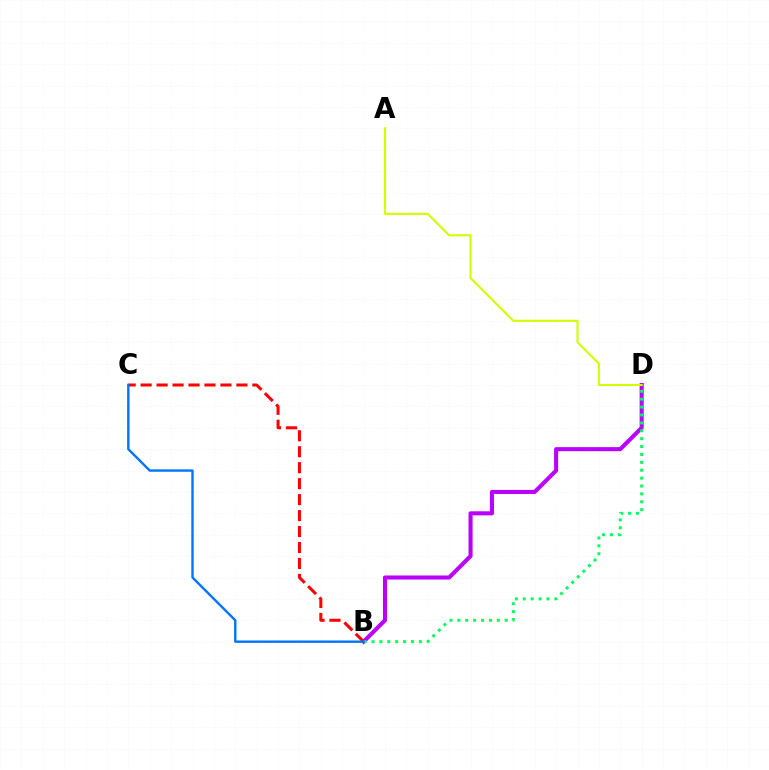{('B', 'D'): [{'color': '#b900ff', 'line_style': 'solid', 'thickness': 2.93}, {'color': '#00ff5c', 'line_style': 'dotted', 'thickness': 2.14}], ('B', 'C'): [{'color': '#ff0000', 'line_style': 'dashed', 'thickness': 2.17}, {'color': '#0074ff', 'line_style': 'solid', 'thickness': 1.72}], ('A', 'D'): [{'color': '#d1ff00', 'line_style': 'solid', 'thickness': 1.52}]}